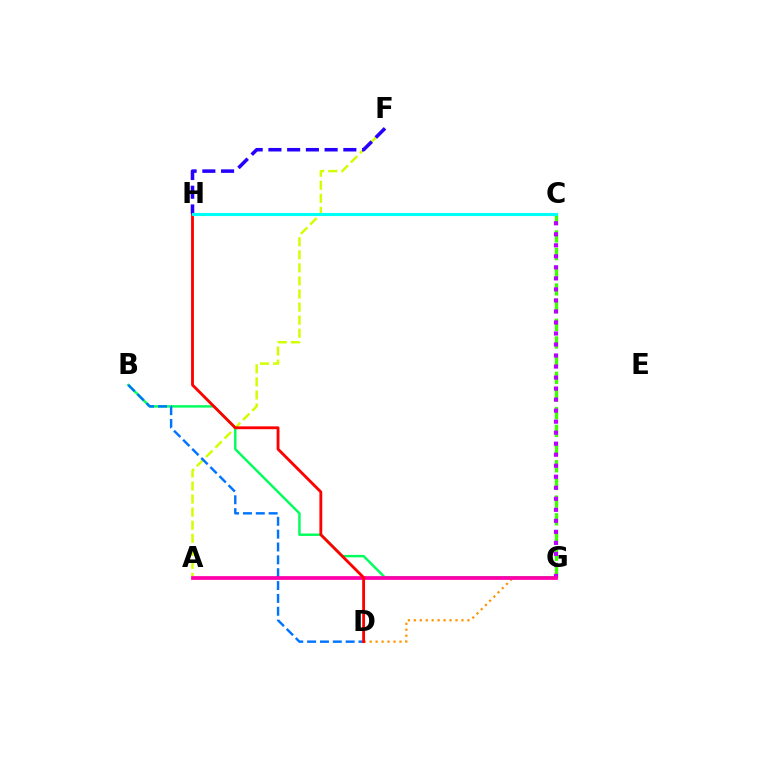{('D', 'G'): [{'color': '#ff9400', 'line_style': 'dotted', 'thickness': 1.62}], ('A', 'F'): [{'color': '#d1ff00', 'line_style': 'dashed', 'thickness': 1.78}], ('C', 'G'): [{'color': '#3dff00', 'line_style': 'dashed', 'thickness': 2.4}, {'color': '#b900ff', 'line_style': 'dotted', 'thickness': 2.99}], ('B', 'G'): [{'color': '#00ff5c', 'line_style': 'solid', 'thickness': 1.76}], ('B', 'D'): [{'color': '#0074ff', 'line_style': 'dashed', 'thickness': 1.75}], ('A', 'G'): [{'color': '#ff00ac', 'line_style': 'solid', 'thickness': 2.69}], ('D', 'H'): [{'color': '#ff0000', 'line_style': 'solid', 'thickness': 2.05}], ('F', 'H'): [{'color': '#2500ff', 'line_style': 'dashed', 'thickness': 2.54}], ('C', 'H'): [{'color': '#00fff6', 'line_style': 'solid', 'thickness': 2.24}]}